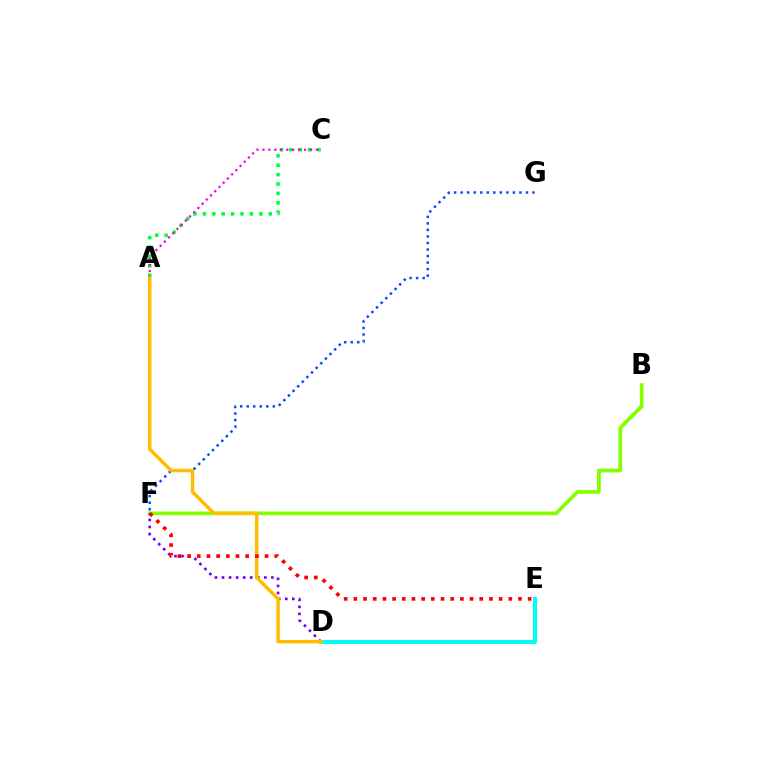{('A', 'C'): [{'color': '#00ff39', 'line_style': 'dotted', 'thickness': 2.56}, {'color': '#ff00cf', 'line_style': 'dotted', 'thickness': 1.61}], ('D', 'E'): [{'color': '#00fff6', 'line_style': 'solid', 'thickness': 2.9}], ('F', 'G'): [{'color': '#004bff', 'line_style': 'dotted', 'thickness': 1.77}], ('B', 'F'): [{'color': '#84ff00', 'line_style': 'solid', 'thickness': 2.66}], ('D', 'F'): [{'color': '#7200ff', 'line_style': 'dotted', 'thickness': 1.92}], ('A', 'D'): [{'color': '#ffbd00', 'line_style': 'solid', 'thickness': 2.49}], ('E', 'F'): [{'color': '#ff0000', 'line_style': 'dotted', 'thickness': 2.63}]}